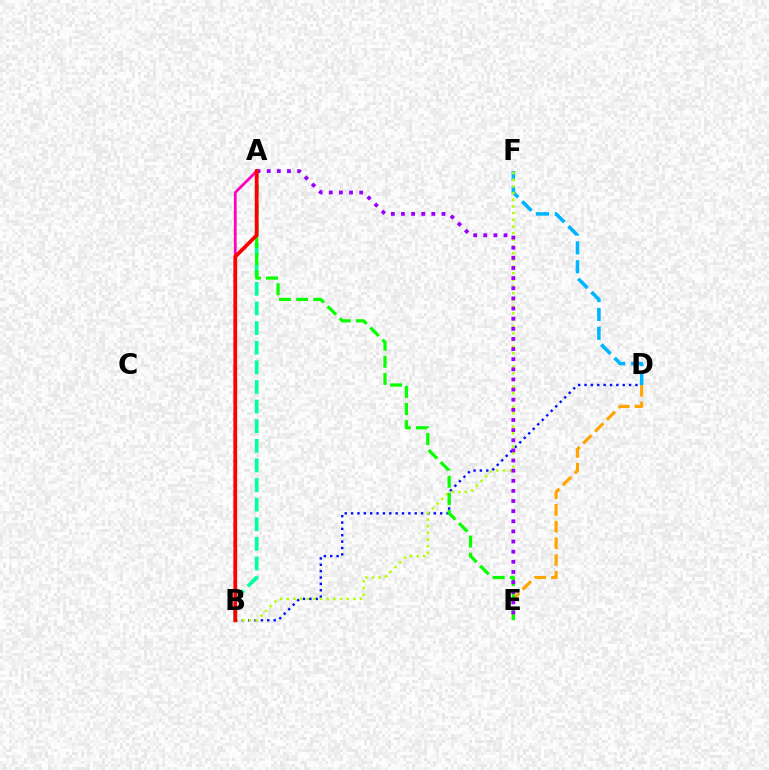{('D', 'E'): [{'color': '#ffa500', 'line_style': 'dashed', 'thickness': 2.27}], ('B', 'D'): [{'color': '#0010ff', 'line_style': 'dotted', 'thickness': 1.73}], ('A', 'B'): [{'color': '#00ff9d', 'line_style': 'dashed', 'thickness': 2.66}, {'color': '#ff00bd', 'line_style': 'solid', 'thickness': 2.0}, {'color': '#ff0000', 'line_style': 'solid', 'thickness': 2.69}], ('D', 'F'): [{'color': '#00b5ff', 'line_style': 'dashed', 'thickness': 2.56}], ('B', 'F'): [{'color': '#b3ff00', 'line_style': 'dotted', 'thickness': 1.81}], ('A', 'E'): [{'color': '#08ff00', 'line_style': 'dashed', 'thickness': 2.33}, {'color': '#9b00ff', 'line_style': 'dotted', 'thickness': 2.75}]}